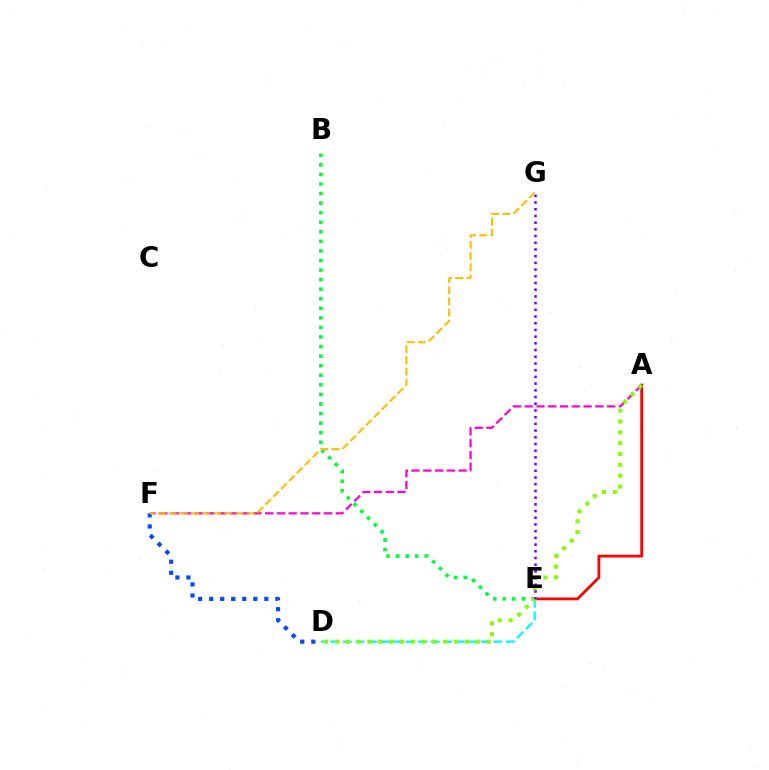{('A', 'F'): [{'color': '#ff00cf', 'line_style': 'dashed', 'thickness': 1.6}], ('D', 'E'): [{'color': '#00fff6', 'line_style': 'dashed', 'thickness': 1.7}], ('A', 'E'): [{'color': '#ff0000', 'line_style': 'solid', 'thickness': 2.0}], ('B', 'E'): [{'color': '#00ff39', 'line_style': 'dotted', 'thickness': 2.6}], ('A', 'D'): [{'color': '#84ff00', 'line_style': 'dotted', 'thickness': 2.94}], ('E', 'G'): [{'color': '#7200ff', 'line_style': 'dotted', 'thickness': 1.82}], ('D', 'F'): [{'color': '#004bff', 'line_style': 'dotted', 'thickness': 3.0}], ('F', 'G'): [{'color': '#ffbd00', 'line_style': 'dashed', 'thickness': 1.51}]}